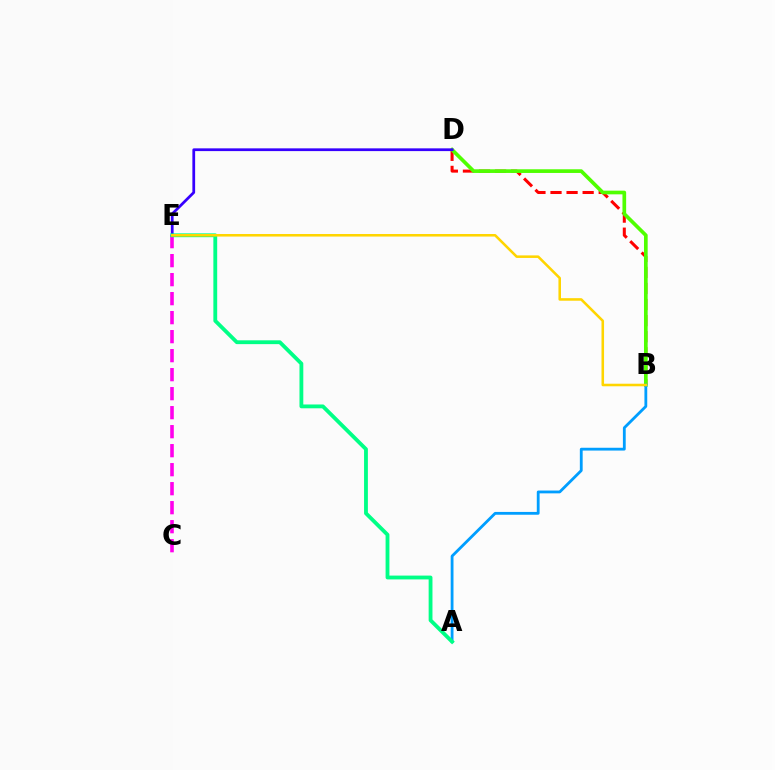{('C', 'E'): [{'color': '#ff00ed', 'line_style': 'dashed', 'thickness': 2.58}], ('B', 'D'): [{'color': '#ff0000', 'line_style': 'dashed', 'thickness': 2.18}, {'color': '#4fff00', 'line_style': 'solid', 'thickness': 2.65}], ('D', 'E'): [{'color': '#3700ff', 'line_style': 'solid', 'thickness': 1.98}], ('A', 'B'): [{'color': '#009eff', 'line_style': 'solid', 'thickness': 2.02}], ('A', 'E'): [{'color': '#00ff86', 'line_style': 'solid', 'thickness': 2.75}], ('B', 'E'): [{'color': '#ffd500', 'line_style': 'solid', 'thickness': 1.84}]}